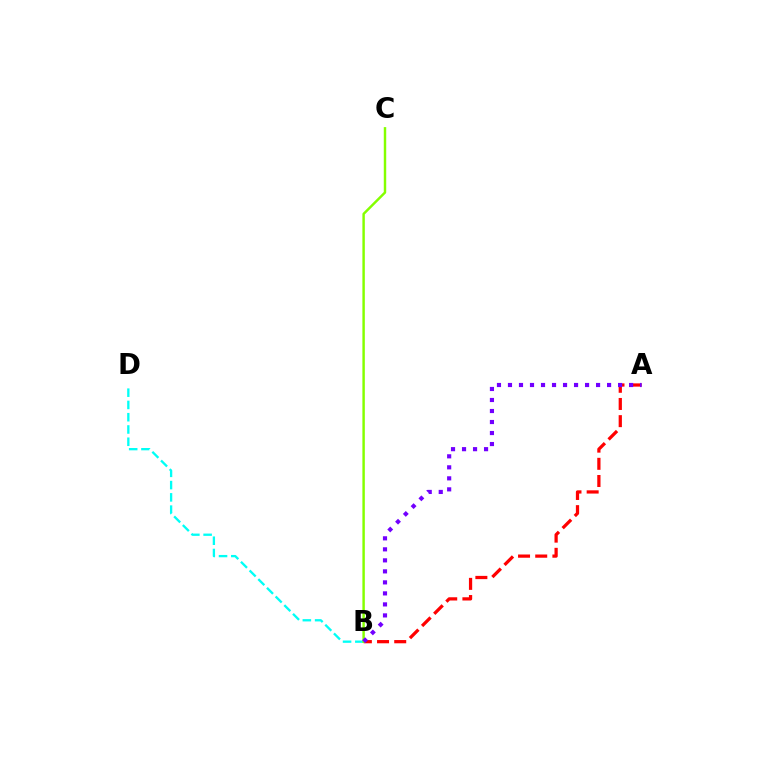{('A', 'B'): [{'color': '#ff0000', 'line_style': 'dashed', 'thickness': 2.33}, {'color': '#7200ff', 'line_style': 'dotted', 'thickness': 2.99}], ('B', 'D'): [{'color': '#00fff6', 'line_style': 'dashed', 'thickness': 1.67}], ('B', 'C'): [{'color': '#84ff00', 'line_style': 'solid', 'thickness': 1.76}]}